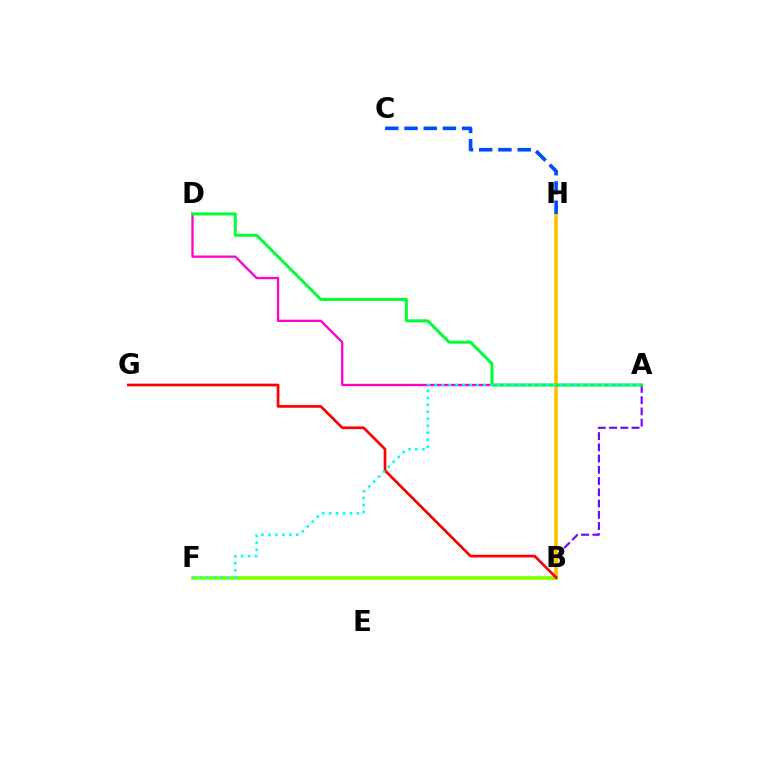{('A', 'B'): [{'color': '#7200ff', 'line_style': 'dashed', 'thickness': 1.53}], ('B', 'H'): [{'color': '#ffbd00', 'line_style': 'solid', 'thickness': 2.63}], ('B', 'F'): [{'color': '#84ff00', 'line_style': 'solid', 'thickness': 2.66}], ('B', 'G'): [{'color': '#ff0000', 'line_style': 'solid', 'thickness': 1.94}], ('A', 'D'): [{'color': '#ff00cf', 'line_style': 'solid', 'thickness': 1.67}, {'color': '#00ff39', 'line_style': 'solid', 'thickness': 2.17}], ('A', 'F'): [{'color': '#00fff6', 'line_style': 'dotted', 'thickness': 1.89}], ('C', 'H'): [{'color': '#004bff', 'line_style': 'dashed', 'thickness': 2.61}]}